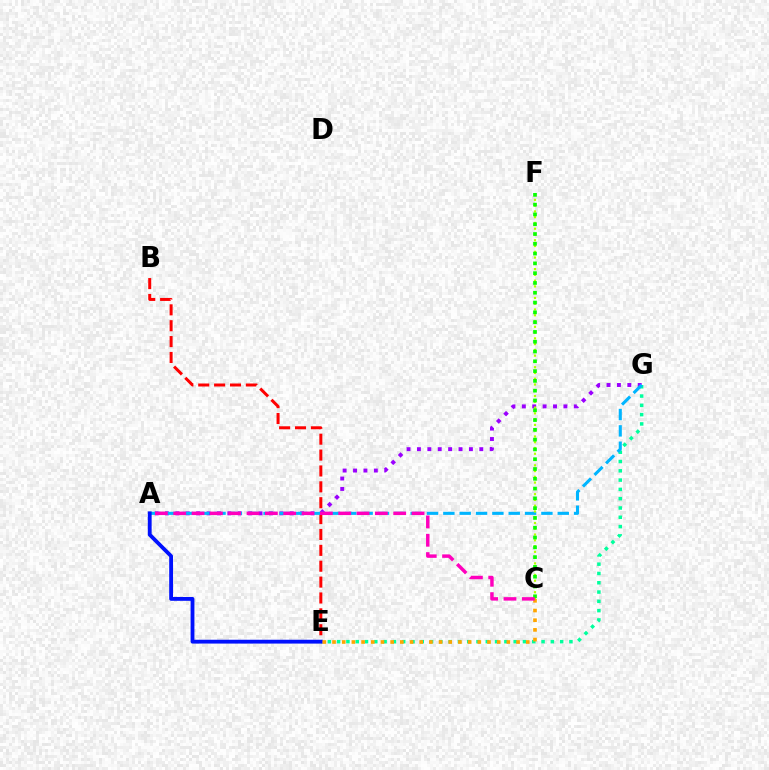{('A', 'G'): [{'color': '#9b00ff', 'line_style': 'dotted', 'thickness': 2.82}, {'color': '#00b5ff', 'line_style': 'dashed', 'thickness': 2.22}], ('E', 'G'): [{'color': '#00ff9d', 'line_style': 'dotted', 'thickness': 2.52}], ('B', 'E'): [{'color': '#ff0000', 'line_style': 'dashed', 'thickness': 2.16}], ('C', 'F'): [{'color': '#b3ff00', 'line_style': 'dotted', 'thickness': 1.57}, {'color': '#08ff00', 'line_style': 'dotted', 'thickness': 2.66}], ('A', 'E'): [{'color': '#0010ff', 'line_style': 'solid', 'thickness': 2.76}], ('C', 'E'): [{'color': '#ffa500', 'line_style': 'dotted', 'thickness': 2.63}], ('A', 'C'): [{'color': '#ff00bd', 'line_style': 'dashed', 'thickness': 2.49}]}